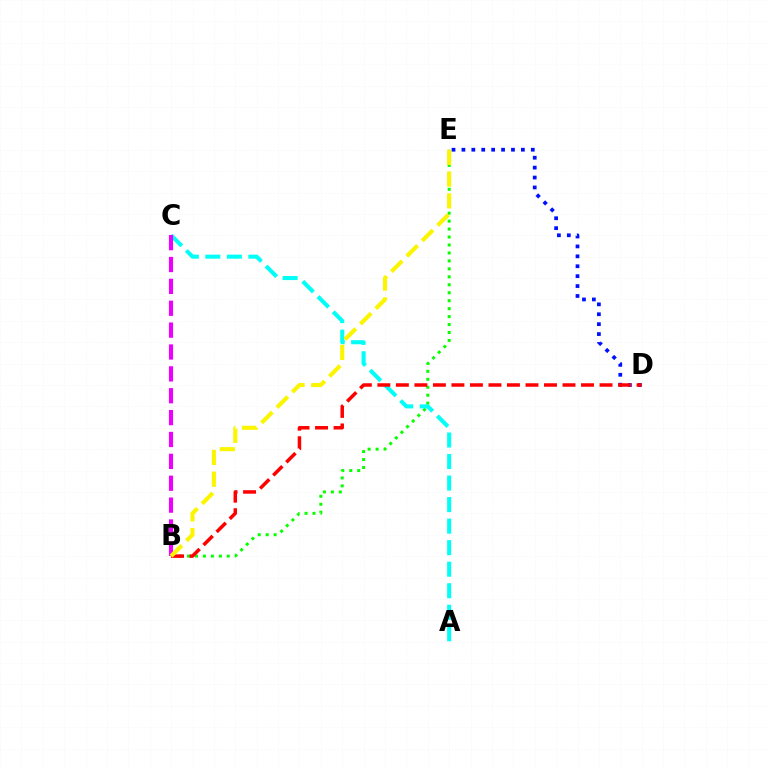{('D', 'E'): [{'color': '#0010ff', 'line_style': 'dotted', 'thickness': 2.69}], ('B', 'E'): [{'color': '#08ff00', 'line_style': 'dotted', 'thickness': 2.16}, {'color': '#fcf500', 'line_style': 'dashed', 'thickness': 2.96}], ('A', 'C'): [{'color': '#00fff6', 'line_style': 'dashed', 'thickness': 2.93}], ('B', 'C'): [{'color': '#ee00ff', 'line_style': 'dashed', 'thickness': 2.97}], ('B', 'D'): [{'color': '#ff0000', 'line_style': 'dashed', 'thickness': 2.52}]}